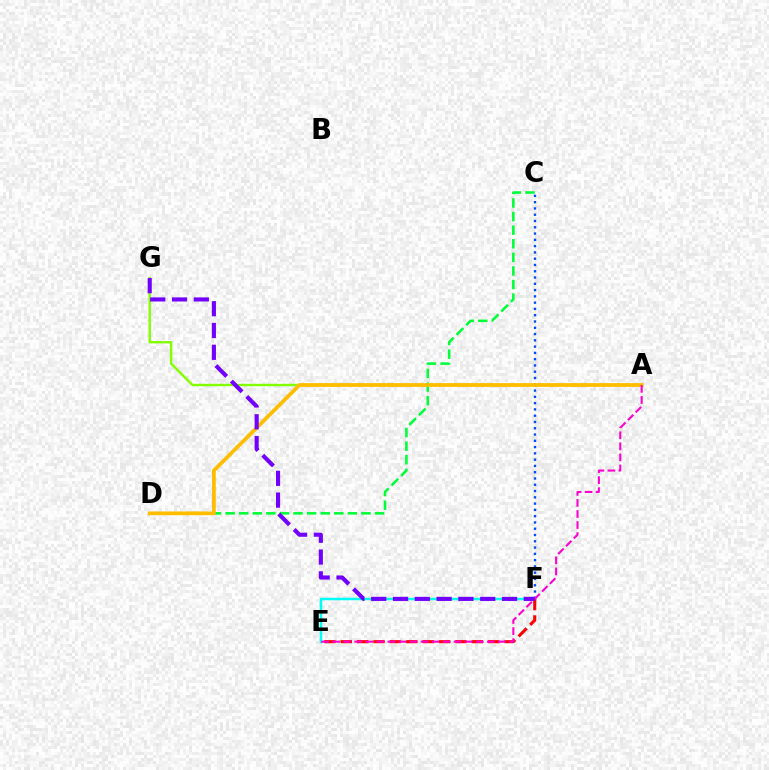{('C', 'D'): [{'color': '#00ff39', 'line_style': 'dashed', 'thickness': 1.85}], ('E', 'F'): [{'color': '#00fff6', 'line_style': 'solid', 'thickness': 1.79}, {'color': '#ff0000', 'line_style': 'dashed', 'thickness': 2.23}], ('A', 'G'): [{'color': '#84ff00', 'line_style': 'solid', 'thickness': 1.73}], ('C', 'F'): [{'color': '#004bff', 'line_style': 'dotted', 'thickness': 1.71}], ('A', 'D'): [{'color': '#ffbd00', 'line_style': 'solid', 'thickness': 2.7}], ('A', 'E'): [{'color': '#ff00cf', 'line_style': 'dashed', 'thickness': 1.5}], ('F', 'G'): [{'color': '#7200ff', 'line_style': 'dashed', 'thickness': 2.96}]}